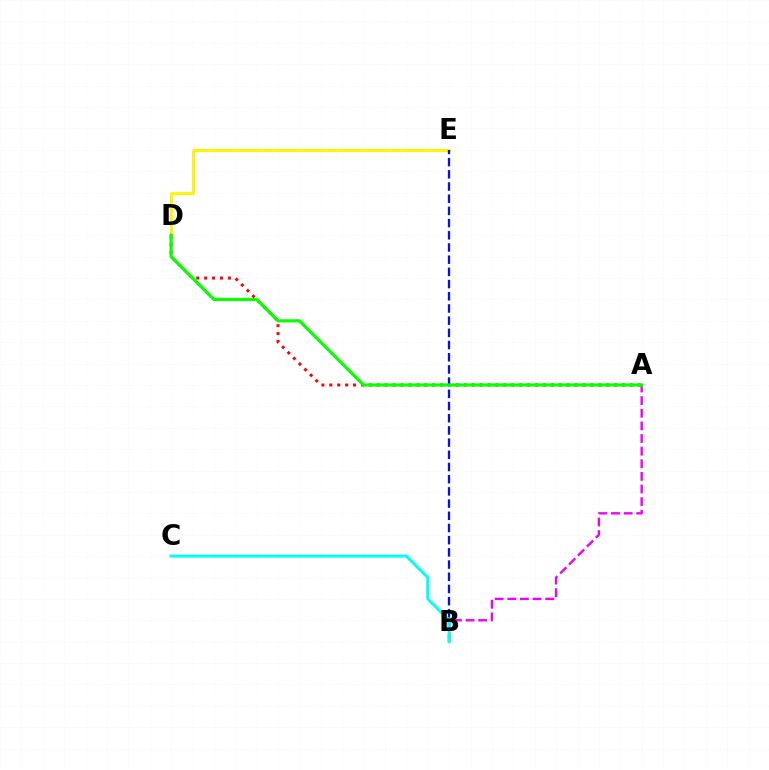{('A', 'D'): [{'color': '#ff0000', 'line_style': 'dotted', 'thickness': 2.15}, {'color': '#08ff00', 'line_style': 'solid', 'thickness': 2.3}], ('D', 'E'): [{'color': '#fcf500', 'line_style': 'solid', 'thickness': 2.12}], ('A', 'B'): [{'color': '#ee00ff', 'line_style': 'dashed', 'thickness': 1.72}], ('B', 'E'): [{'color': '#0010ff', 'line_style': 'dashed', 'thickness': 1.66}], ('B', 'C'): [{'color': '#00fff6', 'line_style': 'solid', 'thickness': 2.14}]}